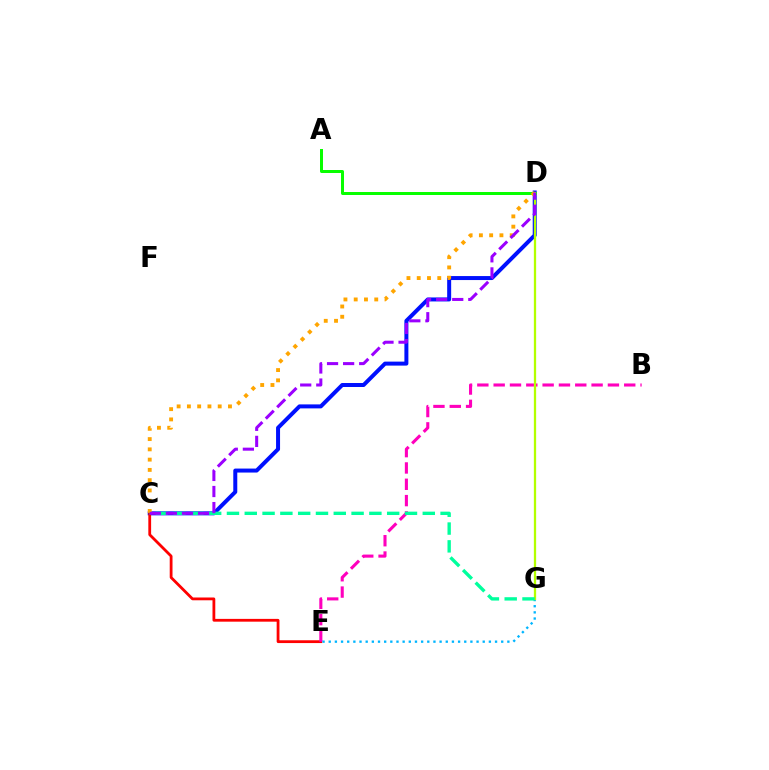{('C', 'D'): [{'color': '#0010ff', 'line_style': 'solid', 'thickness': 2.87}, {'color': '#ffa500', 'line_style': 'dotted', 'thickness': 2.79}, {'color': '#9b00ff', 'line_style': 'dashed', 'thickness': 2.18}], ('A', 'D'): [{'color': '#08ff00', 'line_style': 'solid', 'thickness': 2.16}], ('C', 'E'): [{'color': '#ff0000', 'line_style': 'solid', 'thickness': 2.01}], ('B', 'E'): [{'color': '#ff00bd', 'line_style': 'dashed', 'thickness': 2.22}], ('E', 'G'): [{'color': '#00b5ff', 'line_style': 'dotted', 'thickness': 1.67}], ('D', 'G'): [{'color': '#b3ff00', 'line_style': 'solid', 'thickness': 1.64}], ('C', 'G'): [{'color': '#00ff9d', 'line_style': 'dashed', 'thickness': 2.42}]}